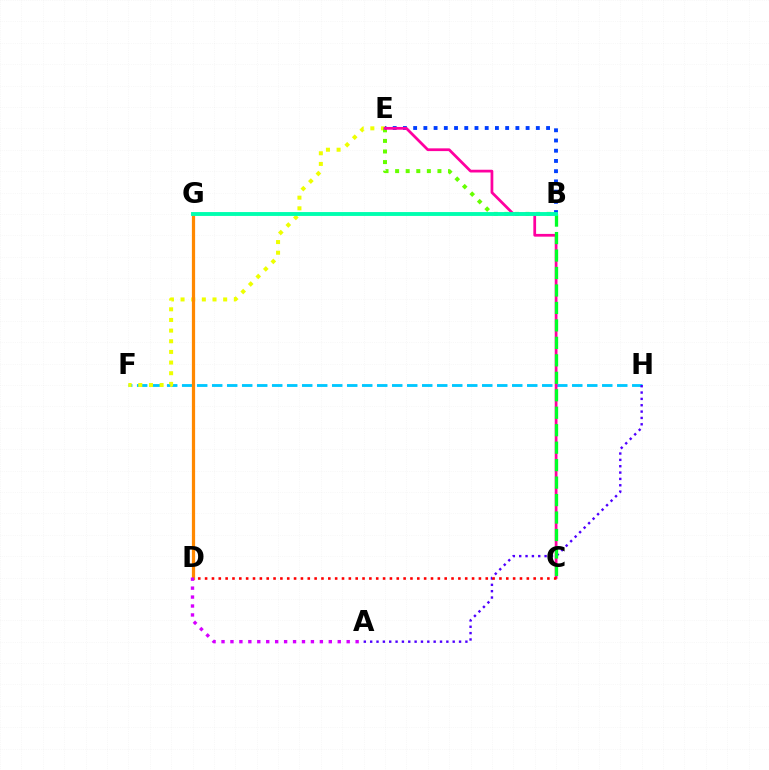{('F', 'H'): [{'color': '#00c7ff', 'line_style': 'dashed', 'thickness': 2.04}], ('E', 'F'): [{'color': '#eeff00', 'line_style': 'dotted', 'thickness': 2.89}], ('B', 'E'): [{'color': '#66ff00', 'line_style': 'dotted', 'thickness': 2.87}, {'color': '#003fff', 'line_style': 'dotted', 'thickness': 2.78}], ('D', 'G'): [{'color': '#ff8800', 'line_style': 'solid', 'thickness': 2.33}], ('C', 'E'): [{'color': '#ff00a0', 'line_style': 'solid', 'thickness': 1.98}], ('A', 'H'): [{'color': '#4f00ff', 'line_style': 'dotted', 'thickness': 1.73}], ('C', 'D'): [{'color': '#ff0000', 'line_style': 'dotted', 'thickness': 1.86}], ('B', 'C'): [{'color': '#00ff27', 'line_style': 'dashed', 'thickness': 2.37}], ('A', 'D'): [{'color': '#d600ff', 'line_style': 'dotted', 'thickness': 2.43}], ('B', 'G'): [{'color': '#00ffaf', 'line_style': 'solid', 'thickness': 2.79}]}